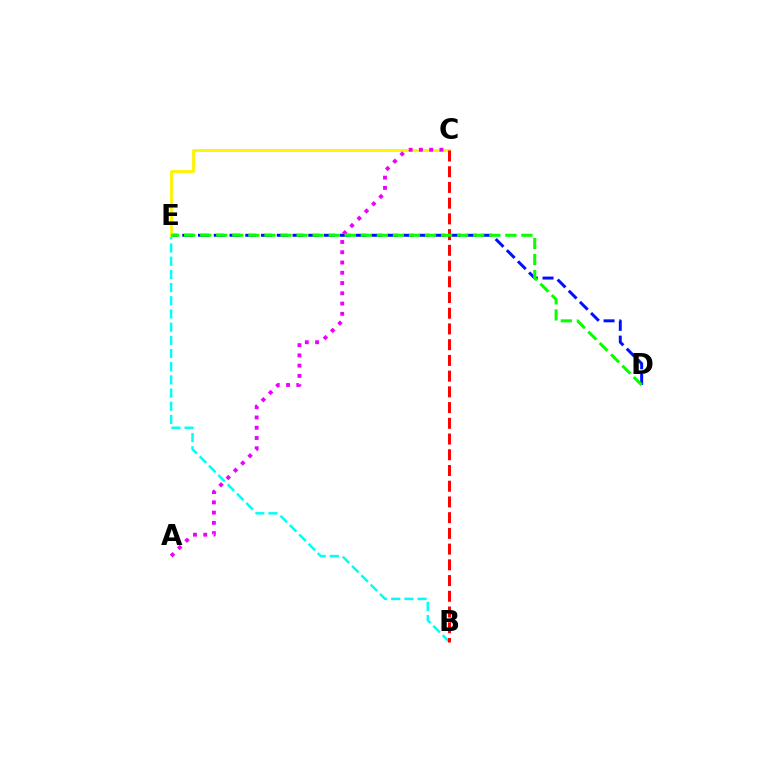{('D', 'E'): [{'color': '#0010ff', 'line_style': 'dashed', 'thickness': 2.14}, {'color': '#08ff00', 'line_style': 'dashed', 'thickness': 2.18}], ('B', 'E'): [{'color': '#00fff6', 'line_style': 'dashed', 'thickness': 1.79}], ('C', 'E'): [{'color': '#fcf500', 'line_style': 'solid', 'thickness': 2.03}], ('A', 'C'): [{'color': '#ee00ff', 'line_style': 'dotted', 'thickness': 2.79}], ('B', 'C'): [{'color': '#ff0000', 'line_style': 'dashed', 'thickness': 2.14}]}